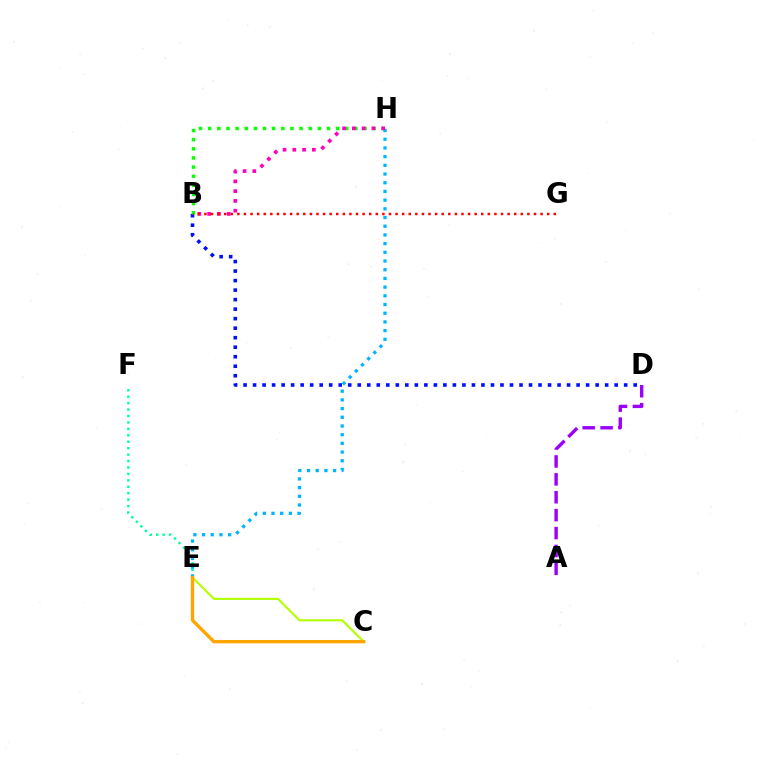{('A', 'D'): [{'color': '#9b00ff', 'line_style': 'dashed', 'thickness': 2.43}], ('E', 'F'): [{'color': '#00ff9d', 'line_style': 'dotted', 'thickness': 1.75}], ('C', 'E'): [{'color': '#b3ff00', 'line_style': 'solid', 'thickness': 1.53}, {'color': '#ffa500', 'line_style': 'solid', 'thickness': 2.42}], ('B', 'D'): [{'color': '#0010ff', 'line_style': 'dotted', 'thickness': 2.59}], ('E', 'H'): [{'color': '#00b5ff', 'line_style': 'dotted', 'thickness': 2.36}], ('B', 'H'): [{'color': '#08ff00', 'line_style': 'dotted', 'thickness': 2.48}, {'color': '#ff00bd', 'line_style': 'dotted', 'thickness': 2.65}], ('B', 'G'): [{'color': '#ff0000', 'line_style': 'dotted', 'thickness': 1.79}]}